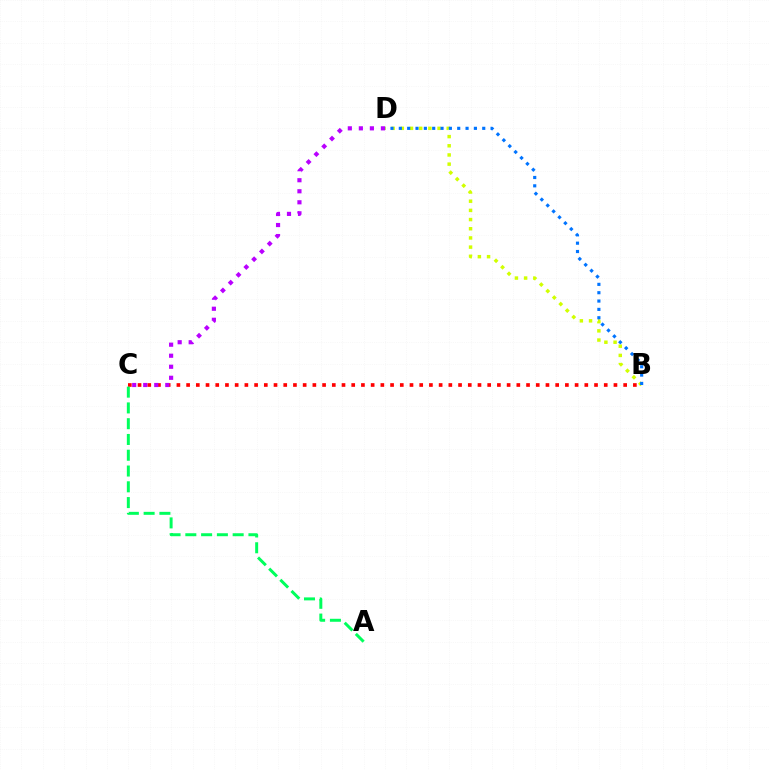{('B', 'D'): [{'color': '#d1ff00', 'line_style': 'dotted', 'thickness': 2.5}, {'color': '#0074ff', 'line_style': 'dotted', 'thickness': 2.27}], ('B', 'C'): [{'color': '#ff0000', 'line_style': 'dotted', 'thickness': 2.64}], ('A', 'C'): [{'color': '#00ff5c', 'line_style': 'dashed', 'thickness': 2.14}], ('C', 'D'): [{'color': '#b900ff', 'line_style': 'dotted', 'thickness': 3.0}]}